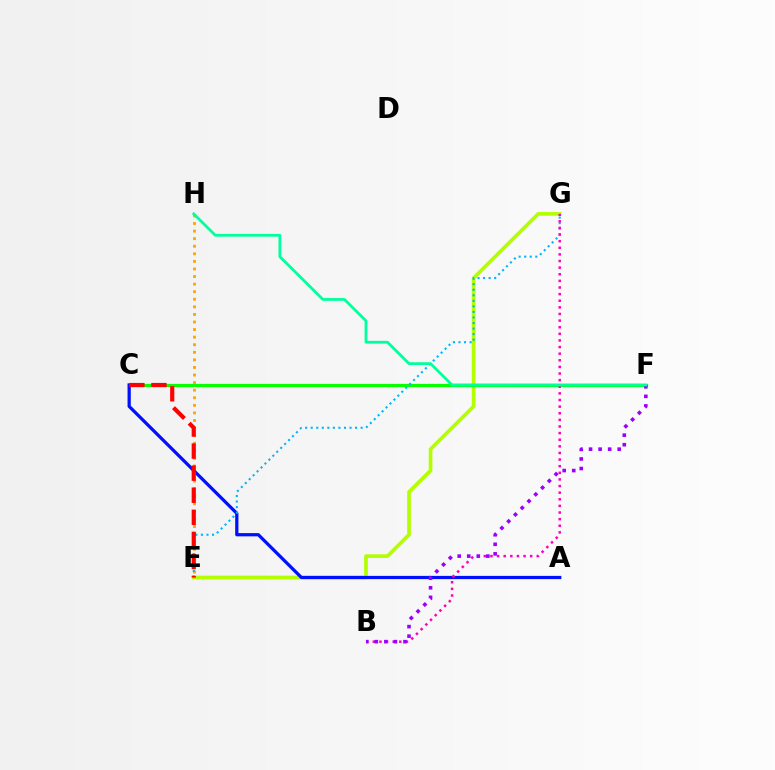{('E', 'G'): [{'color': '#b3ff00', 'line_style': 'solid', 'thickness': 2.65}, {'color': '#00b5ff', 'line_style': 'dotted', 'thickness': 1.51}], ('C', 'F'): [{'color': '#08ff00', 'line_style': 'solid', 'thickness': 2.34}], ('A', 'C'): [{'color': '#0010ff', 'line_style': 'solid', 'thickness': 2.33}], ('E', 'H'): [{'color': '#ffa500', 'line_style': 'dotted', 'thickness': 2.06}], ('B', 'G'): [{'color': '#ff00bd', 'line_style': 'dotted', 'thickness': 1.8}], ('C', 'E'): [{'color': '#ff0000', 'line_style': 'dashed', 'thickness': 3.0}], ('B', 'F'): [{'color': '#9b00ff', 'line_style': 'dotted', 'thickness': 2.6}], ('F', 'H'): [{'color': '#00ff9d', 'line_style': 'solid', 'thickness': 2.0}]}